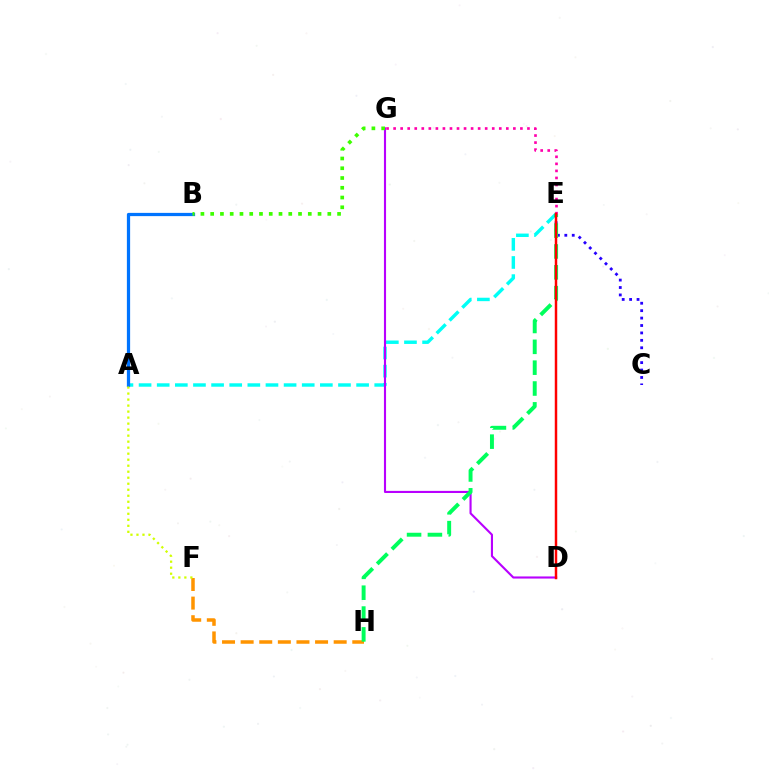{('A', 'E'): [{'color': '#00fff6', 'line_style': 'dashed', 'thickness': 2.46}], ('C', 'E'): [{'color': '#2500ff', 'line_style': 'dotted', 'thickness': 2.02}], ('F', 'H'): [{'color': '#ff9400', 'line_style': 'dashed', 'thickness': 2.53}], ('D', 'G'): [{'color': '#b900ff', 'line_style': 'solid', 'thickness': 1.52}], ('E', 'H'): [{'color': '#00ff5c', 'line_style': 'dashed', 'thickness': 2.83}], ('A', 'B'): [{'color': '#0074ff', 'line_style': 'solid', 'thickness': 2.33}], ('A', 'F'): [{'color': '#d1ff00', 'line_style': 'dotted', 'thickness': 1.63}], ('E', 'G'): [{'color': '#ff00ac', 'line_style': 'dotted', 'thickness': 1.91}], ('D', 'E'): [{'color': '#ff0000', 'line_style': 'solid', 'thickness': 1.78}], ('B', 'G'): [{'color': '#3dff00', 'line_style': 'dotted', 'thickness': 2.65}]}